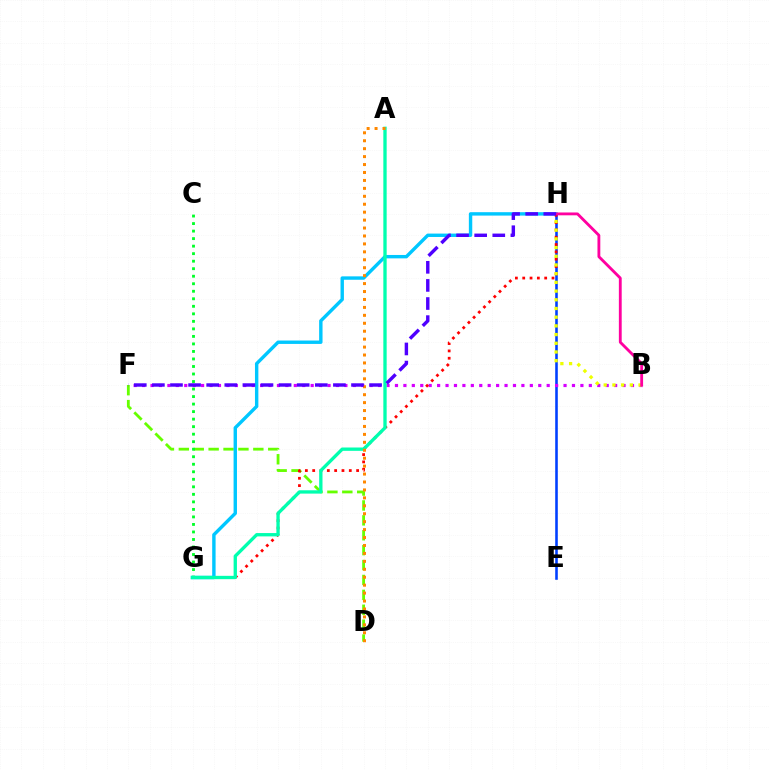{('D', 'F'): [{'color': '#66ff00', 'line_style': 'dashed', 'thickness': 2.02}], ('G', 'H'): [{'color': '#00c7ff', 'line_style': 'solid', 'thickness': 2.45}, {'color': '#ff0000', 'line_style': 'dotted', 'thickness': 1.99}], ('E', 'H'): [{'color': '#003fff', 'line_style': 'solid', 'thickness': 1.86}], ('B', 'F'): [{'color': '#d600ff', 'line_style': 'dotted', 'thickness': 2.29}], ('C', 'G'): [{'color': '#00ff27', 'line_style': 'dotted', 'thickness': 2.04}], ('A', 'G'): [{'color': '#00ffaf', 'line_style': 'solid', 'thickness': 2.4}], ('B', 'H'): [{'color': '#eeff00', 'line_style': 'dotted', 'thickness': 2.36}, {'color': '#ff00a0', 'line_style': 'solid', 'thickness': 2.04}], ('A', 'D'): [{'color': '#ff8800', 'line_style': 'dotted', 'thickness': 2.16}], ('F', 'H'): [{'color': '#4f00ff', 'line_style': 'dashed', 'thickness': 2.46}]}